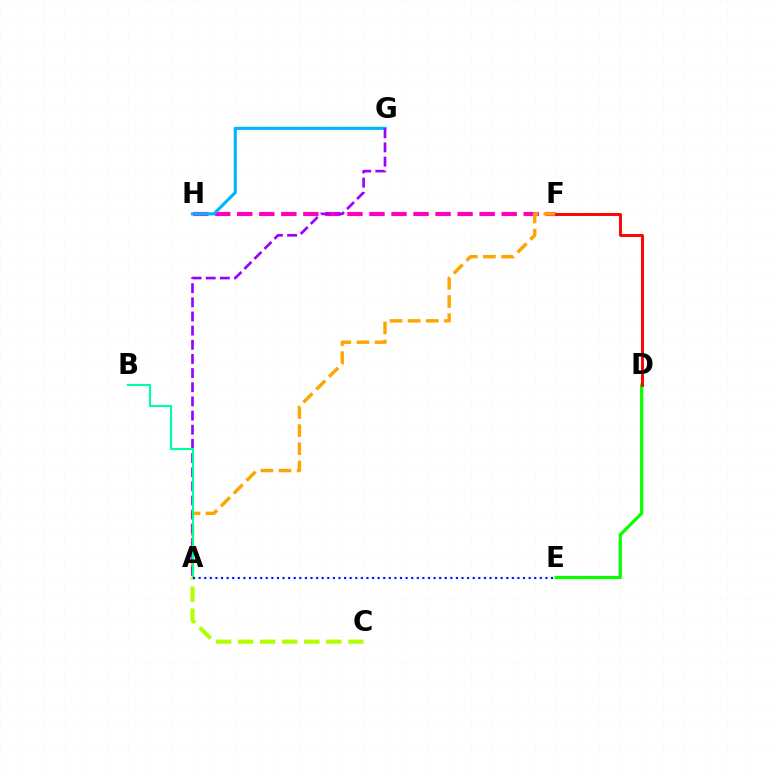{('F', 'H'): [{'color': '#ff00bd', 'line_style': 'dashed', 'thickness': 2.99}], ('A', 'F'): [{'color': '#ffa500', 'line_style': 'dashed', 'thickness': 2.46}], ('D', 'E'): [{'color': '#08ff00', 'line_style': 'solid', 'thickness': 2.33}], ('G', 'H'): [{'color': '#00b5ff', 'line_style': 'solid', 'thickness': 2.25}], ('A', 'G'): [{'color': '#9b00ff', 'line_style': 'dashed', 'thickness': 1.92}], ('D', 'F'): [{'color': '#ff0000', 'line_style': 'solid', 'thickness': 2.1}], ('A', 'B'): [{'color': '#00ff9d', 'line_style': 'solid', 'thickness': 1.52}], ('A', 'C'): [{'color': '#b3ff00', 'line_style': 'dashed', 'thickness': 3.0}], ('A', 'E'): [{'color': '#0010ff', 'line_style': 'dotted', 'thickness': 1.52}]}